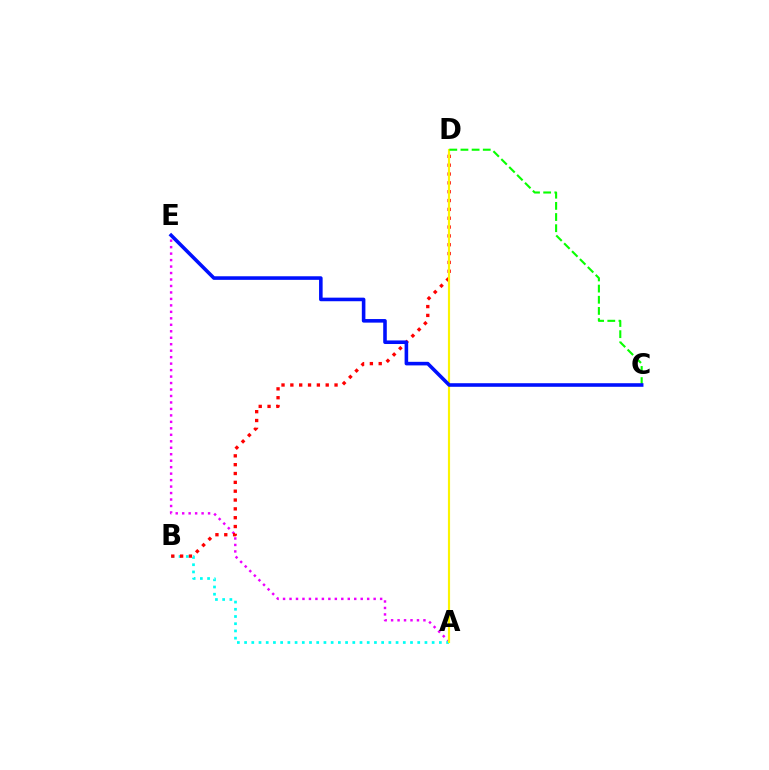{('A', 'E'): [{'color': '#ee00ff', 'line_style': 'dotted', 'thickness': 1.76}], ('A', 'B'): [{'color': '#00fff6', 'line_style': 'dotted', 'thickness': 1.96}], ('B', 'D'): [{'color': '#ff0000', 'line_style': 'dotted', 'thickness': 2.4}], ('A', 'D'): [{'color': '#fcf500', 'line_style': 'solid', 'thickness': 1.56}], ('C', 'D'): [{'color': '#08ff00', 'line_style': 'dashed', 'thickness': 1.52}], ('C', 'E'): [{'color': '#0010ff', 'line_style': 'solid', 'thickness': 2.58}]}